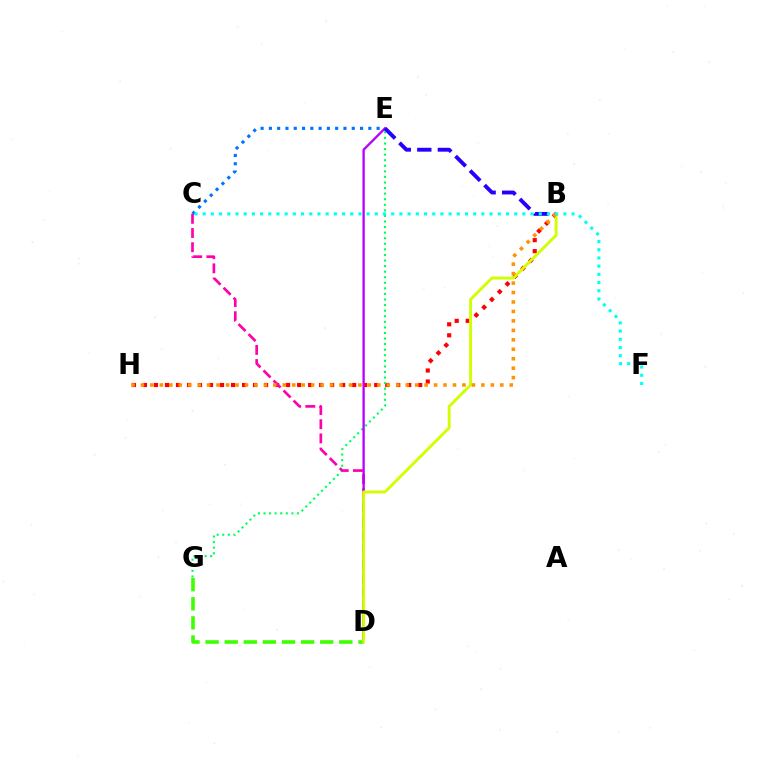{('C', 'E'): [{'color': '#0074ff', 'line_style': 'dotted', 'thickness': 2.25}], ('B', 'H'): [{'color': '#ff0000', 'line_style': 'dotted', 'thickness': 2.99}, {'color': '#ff9400', 'line_style': 'dotted', 'thickness': 2.57}], ('E', 'G'): [{'color': '#00ff5c', 'line_style': 'dotted', 'thickness': 1.51}], ('D', 'G'): [{'color': '#3dff00', 'line_style': 'dashed', 'thickness': 2.6}], ('C', 'D'): [{'color': '#ff00ac', 'line_style': 'dashed', 'thickness': 1.93}], ('D', 'E'): [{'color': '#b900ff', 'line_style': 'solid', 'thickness': 1.68}], ('B', 'E'): [{'color': '#2500ff', 'line_style': 'dashed', 'thickness': 2.79}], ('B', 'D'): [{'color': '#d1ff00', 'line_style': 'solid', 'thickness': 2.07}], ('C', 'F'): [{'color': '#00fff6', 'line_style': 'dotted', 'thickness': 2.23}]}